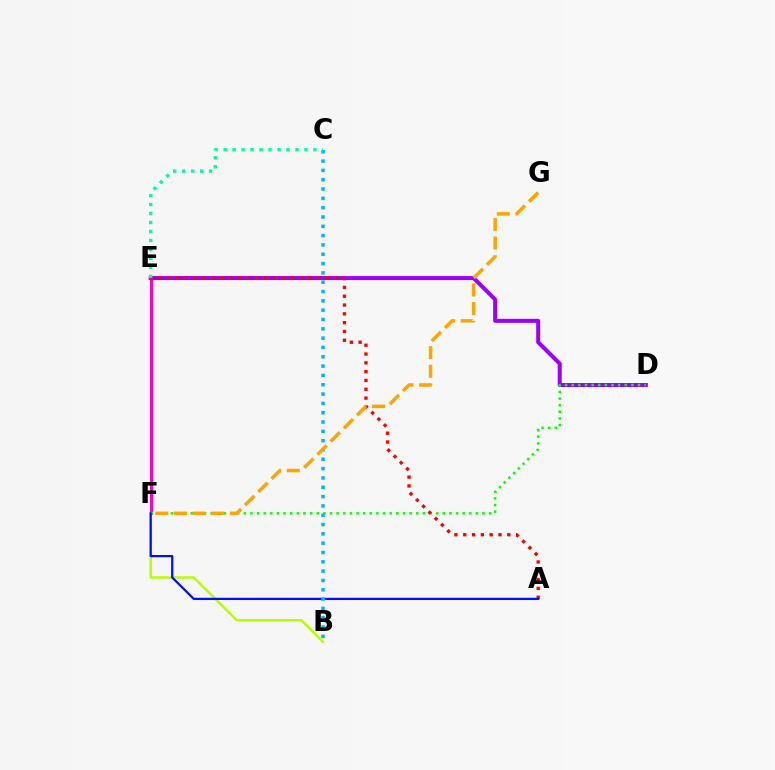{('D', 'E'): [{'color': '#9b00ff', 'line_style': 'solid', 'thickness': 2.89}], ('E', 'F'): [{'color': '#ff00bd', 'line_style': 'solid', 'thickness': 2.13}], ('D', 'F'): [{'color': '#08ff00', 'line_style': 'dotted', 'thickness': 1.8}], ('B', 'F'): [{'color': '#b3ff00', 'line_style': 'solid', 'thickness': 1.78}], ('A', 'E'): [{'color': '#ff0000', 'line_style': 'dotted', 'thickness': 2.39}], ('A', 'F'): [{'color': '#0010ff', 'line_style': 'solid', 'thickness': 1.62}], ('B', 'C'): [{'color': '#00b5ff', 'line_style': 'dotted', 'thickness': 2.53}], ('F', 'G'): [{'color': '#ffa500', 'line_style': 'dashed', 'thickness': 2.53}], ('C', 'E'): [{'color': '#00ff9d', 'line_style': 'dotted', 'thickness': 2.44}]}